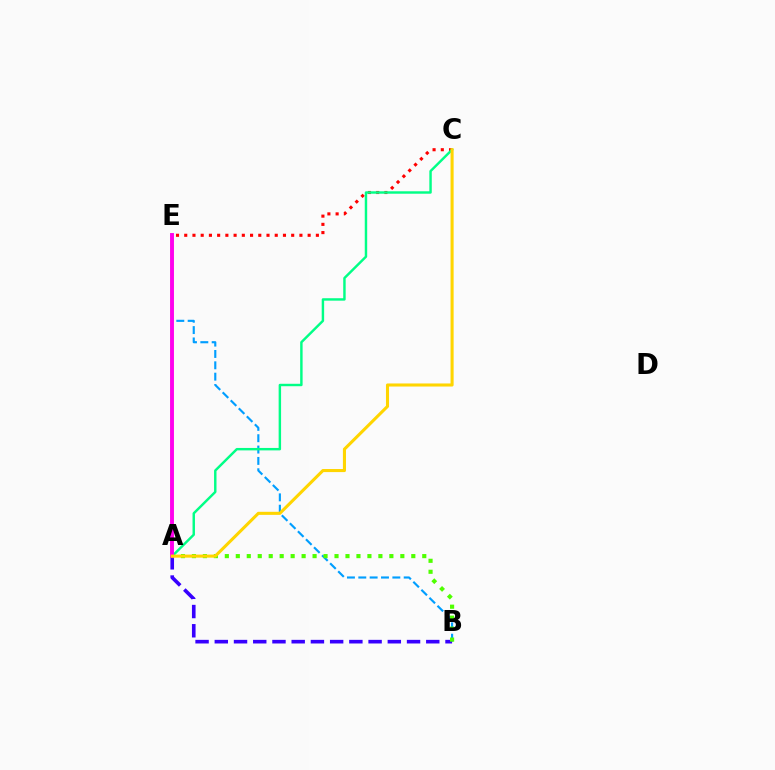{('B', 'E'): [{'color': '#009eff', 'line_style': 'dashed', 'thickness': 1.54}], ('A', 'B'): [{'color': '#3700ff', 'line_style': 'dashed', 'thickness': 2.61}, {'color': '#4fff00', 'line_style': 'dotted', 'thickness': 2.98}], ('C', 'E'): [{'color': '#ff0000', 'line_style': 'dotted', 'thickness': 2.24}], ('A', 'C'): [{'color': '#00ff86', 'line_style': 'solid', 'thickness': 1.76}, {'color': '#ffd500', 'line_style': 'solid', 'thickness': 2.21}], ('A', 'E'): [{'color': '#ff00ed', 'line_style': 'solid', 'thickness': 2.81}]}